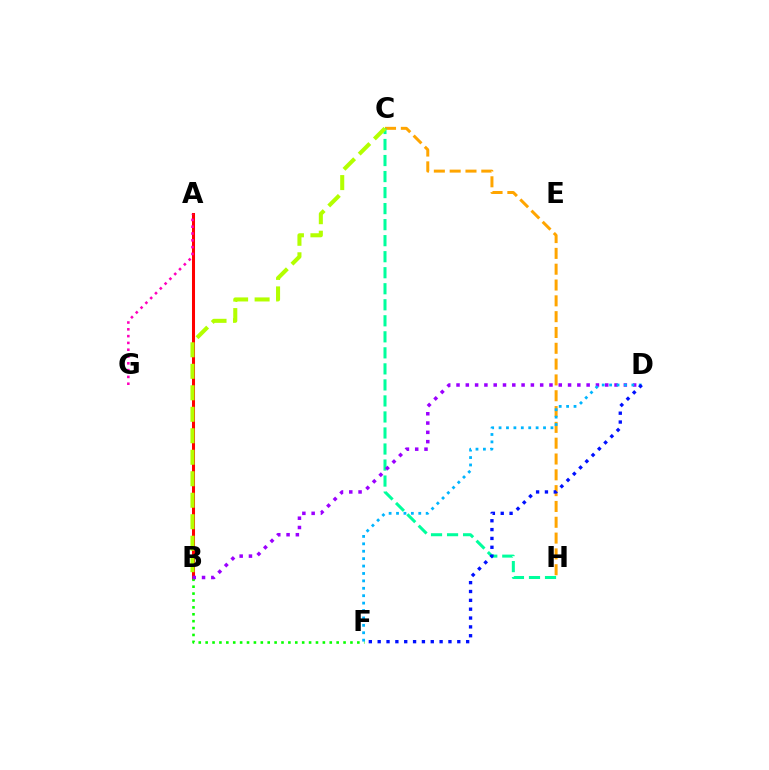{('A', 'B'): [{'color': '#ff0000', 'line_style': 'solid', 'thickness': 2.19}], ('A', 'G'): [{'color': '#ff00bd', 'line_style': 'dotted', 'thickness': 1.85}], ('C', 'H'): [{'color': '#ffa500', 'line_style': 'dashed', 'thickness': 2.15}, {'color': '#00ff9d', 'line_style': 'dashed', 'thickness': 2.18}], ('B', 'F'): [{'color': '#08ff00', 'line_style': 'dotted', 'thickness': 1.87}], ('B', 'D'): [{'color': '#9b00ff', 'line_style': 'dotted', 'thickness': 2.53}], ('D', 'F'): [{'color': '#00b5ff', 'line_style': 'dotted', 'thickness': 2.01}, {'color': '#0010ff', 'line_style': 'dotted', 'thickness': 2.4}], ('B', 'C'): [{'color': '#b3ff00', 'line_style': 'dashed', 'thickness': 2.92}]}